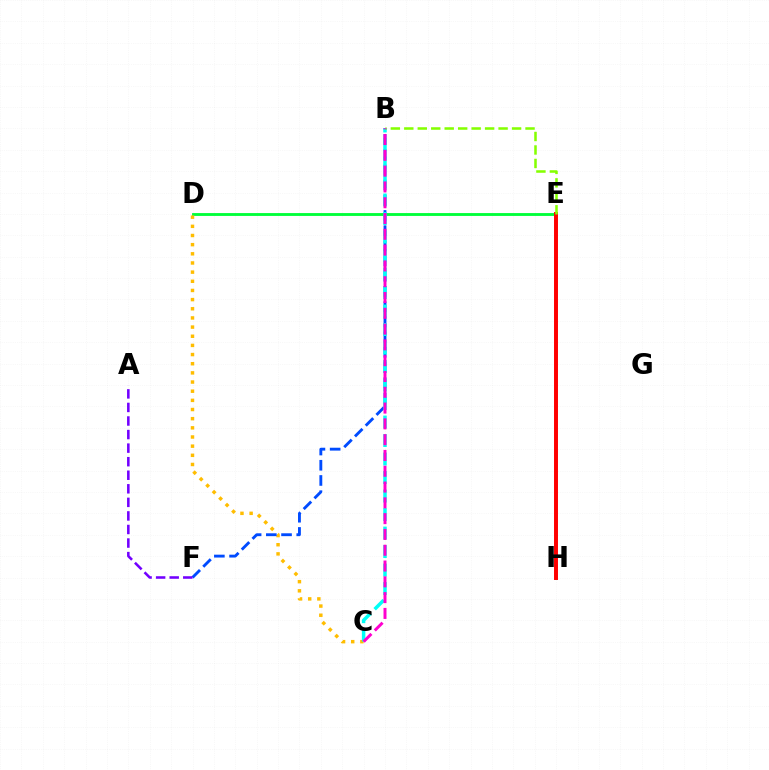{('D', 'E'): [{'color': '#00ff39', 'line_style': 'solid', 'thickness': 2.06}], ('C', 'D'): [{'color': '#ffbd00', 'line_style': 'dotted', 'thickness': 2.49}], ('B', 'F'): [{'color': '#004bff', 'line_style': 'dashed', 'thickness': 2.07}], ('B', 'C'): [{'color': '#00fff6', 'line_style': 'dashed', 'thickness': 2.51}, {'color': '#ff00cf', 'line_style': 'dashed', 'thickness': 2.15}], ('E', 'H'): [{'color': '#ff0000', 'line_style': 'solid', 'thickness': 2.85}], ('B', 'E'): [{'color': '#84ff00', 'line_style': 'dashed', 'thickness': 1.83}], ('A', 'F'): [{'color': '#7200ff', 'line_style': 'dashed', 'thickness': 1.84}]}